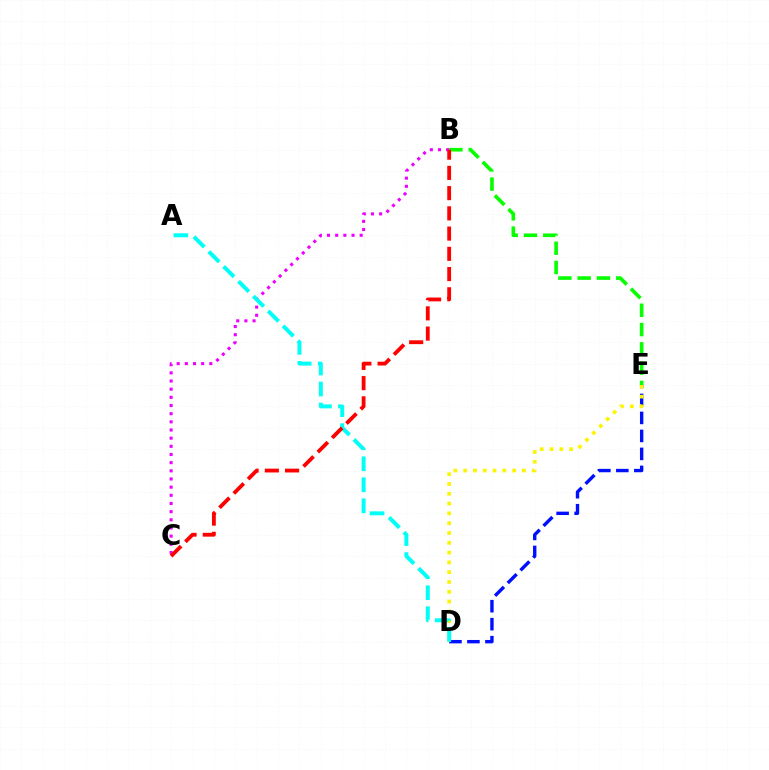{('B', 'E'): [{'color': '#08ff00', 'line_style': 'dashed', 'thickness': 2.62}], ('D', 'E'): [{'color': '#0010ff', 'line_style': 'dashed', 'thickness': 2.44}, {'color': '#fcf500', 'line_style': 'dotted', 'thickness': 2.66}], ('B', 'C'): [{'color': '#ee00ff', 'line_style': 'dotted', 'thickness': 2.22}, {'color': '#ff0000', 'line_style': 'dashed', 'thickness': 2.75}], ('A', 'D'): [{'color': '#00fff6', 'line_style': 'dashed', 'thickness': 2.85}]}